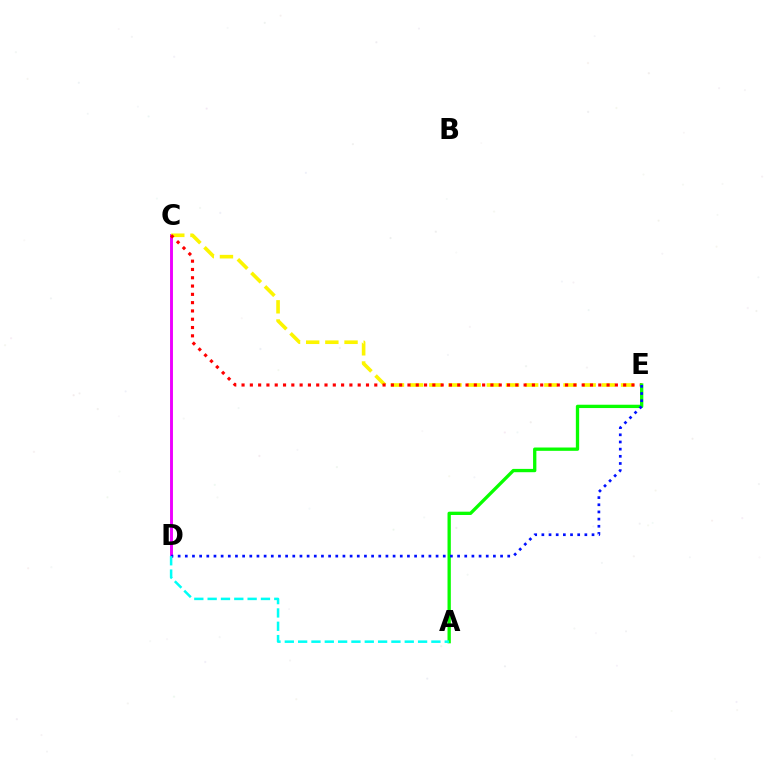{('C', 'D'): [{'color': '#ee00ff', 'line_style': 'solid', 'thickness': 2.1}], ('C', 'E'): [{'color': '#fcf500', 'line_style': 'dashed', 'thickness': 2.6}, {'color': '#ff0000', 'line_style': 'dotted', 'thickness': 2.25}], ('A', 'E'): [{'color': '#08ff00', 'line_style': 'solid', 'thickness': 2.39}], ('D', 'E'): [{'color': '#0010ff', 'line_style': 'dotted', 'thickness': 1.95}], ('A', 'D'): [{'color': '#00fff6', 'line_style': 'dashed', 'thickness': 1.81}]}